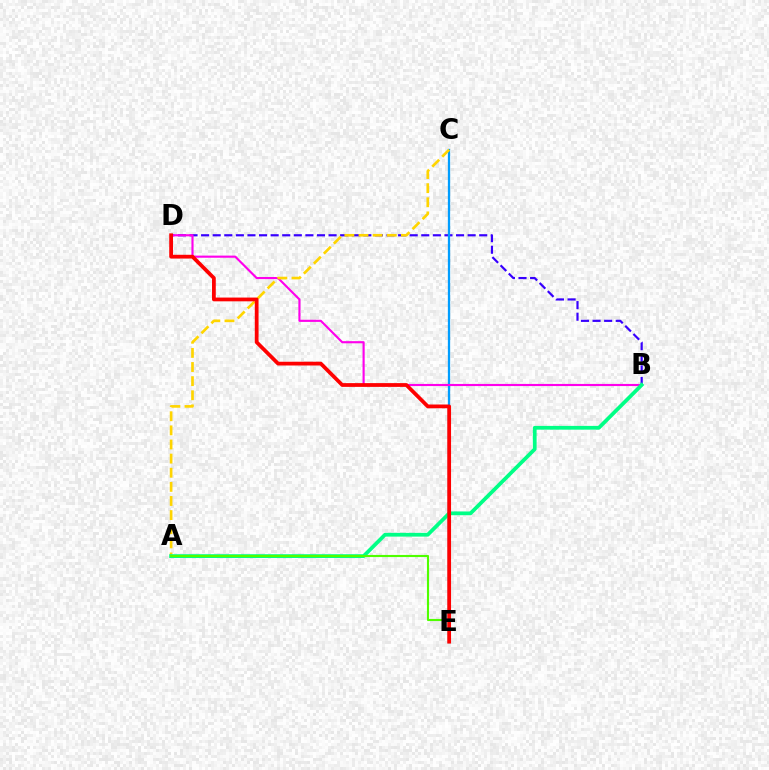{('B', 'D'): [{'color': '#3700ff', 'line_style': 'dashed', 'thickness': 1.57}, {'color': '#ff00ed', 'line_style': 'solid', 'thickness': 1.54}], ('C', 'E'): [{'color': '#009eff', 'line_style': 'solid', 'thickness': 1.65}], ('A', 'C'): [{'color': '#ffd500', 'line_style': 'dashed', 'thickness': 1.92}], ('A', 'B'): [{'color': '#00ff86', 'line_style': 'solid', 'thickness': 2.71}], ('A', 'E'): [{'color': '#4fff00', 'line_style': 'solid', 'thickness': 1.53}], ('D', 'E'): [{'color': '#ff0000', 'line_style': 'solid', 'thickness': 2.71}]}